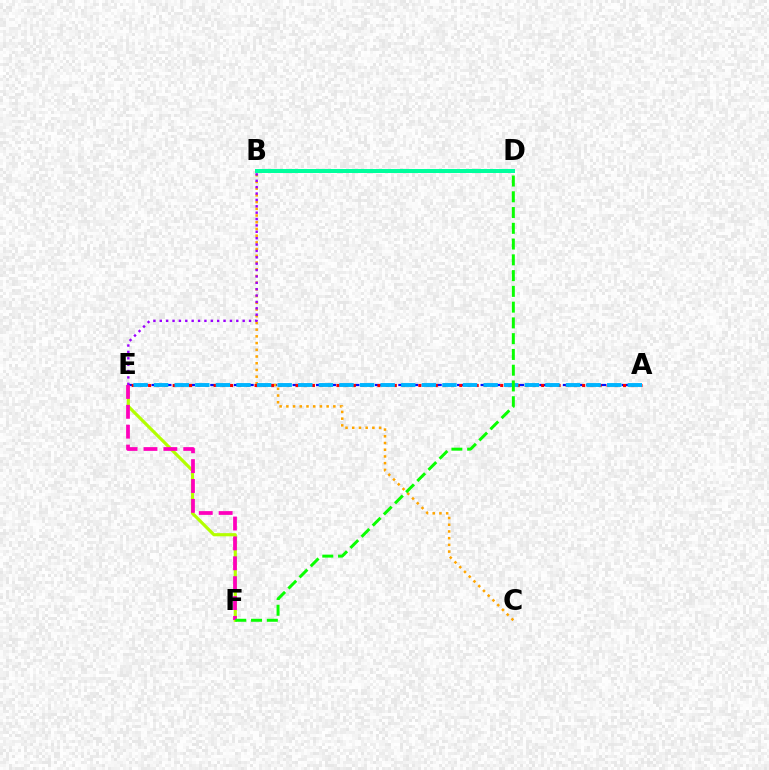{('E', 'F'): [{'color': '#b3ff00', 'line_style': 'solid', 'thickness': 2.27}, {'color': '#ff00bd', 'line_style': 'dashed', 'thickness': 2.7}], ('A', 'E'): [{'color': '#0010ff', 'line_style': 'dashed', 'thickness': 1.6}, {'color': '#ff0000', 'line_style': 'dotted', 'thickness': 2.22}, {'color': '#00b5ff', 'line_style': 'dashed', 'thickness': 2.8}], ('B', 'C'): [{'color': '#ffa500', 'line_style': 'dotted', 'thickness': 1.82}], ('B', 'E'): [{'color': '#9b00ff', 'line_style': 'dotted', 'thickness': 1.73}], ('B', 'D'): [{'color': '#00ff9d', 'line_style': 'solid', 'thickness': 2.88}], ('D', 'F'): [{'color': '#08ff00', 'line_style': 'dashed', 'thickness': 2.14}]}